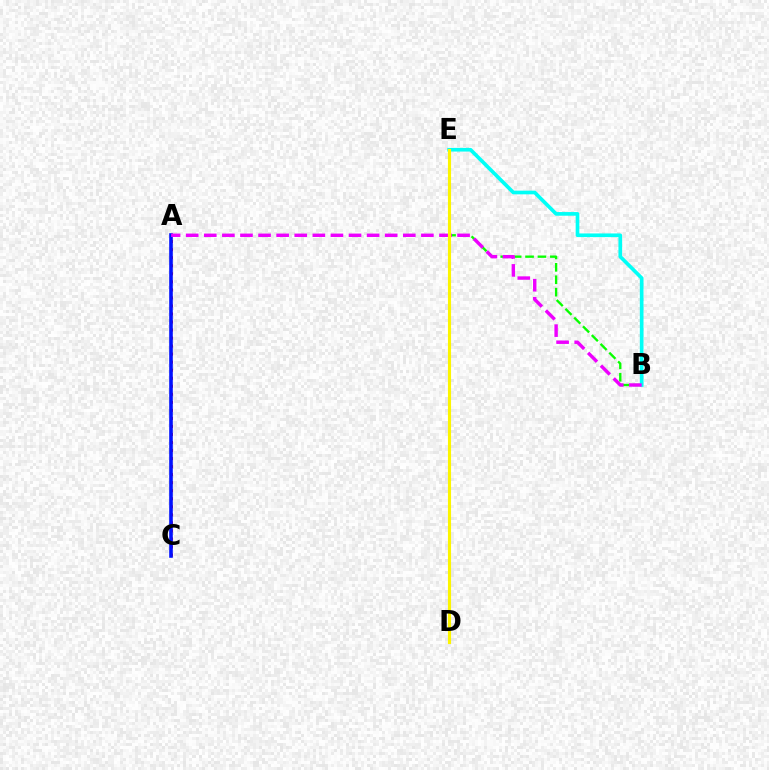{('A', 'C'): [{'color': '#ff0000', 'line_style': 'dotted', 'thickness': 2.18}, {'color': '#0010ff', 'line_style': 'solid', 'thickness': 2.59}], ('B', 'E'): [{'color': '#08ff00', 'line_style': 'dashed', 'thickness': 1.69}, {'color': '#00fff6', 'line_style': 'solid', 'thickness': 2.64}], ('A', 'B'): [{'color': '#ee00ff', 'line_style': 'dashed', 'thickness': 2.46}], ('D', 'E'): [{'color': '#fcf500', 'line_style': 'solid', 'thickness': 2.24}]}